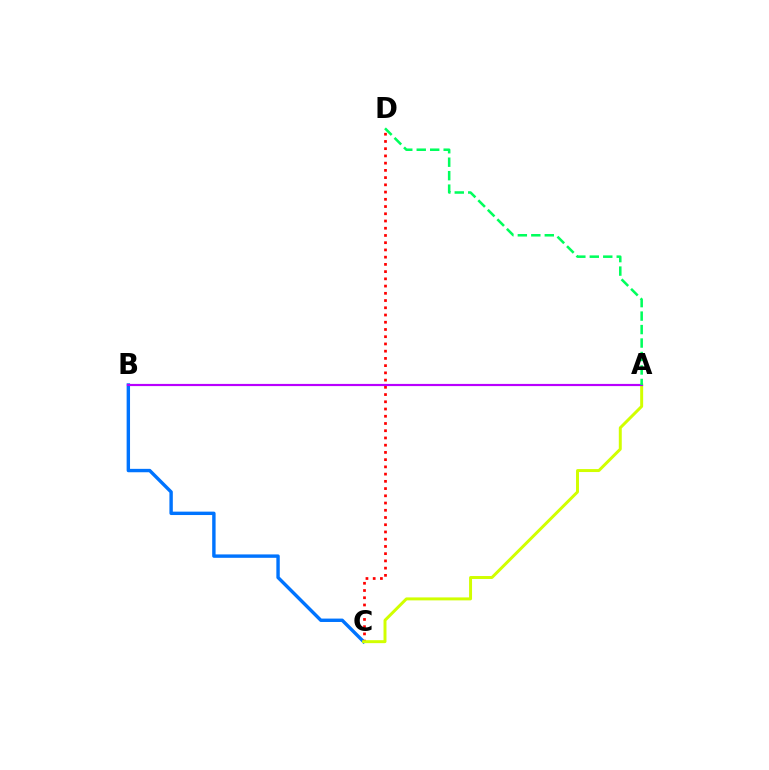{('B', 'C'): [{'color': '#0074ff', 'line_style': 'solid', 'thickness': 2.45}], ('C', 'D'): [{'color': '#ff0000', 'line_style': 'dotted', 'thickness': 1.96}], ('A', 'C'): [{'color': '#d1ff00', 'line_style': 'solid', 'thickness': 2.13}], ('A', 'B'): [{'color': '#b900ff', 'line_style': 'solid', 'thickness': 1.57}], ('A', 'D'): [{'color': '#00ff5c', 'line_style': 'dashed', 'thickness': 1.83}]}